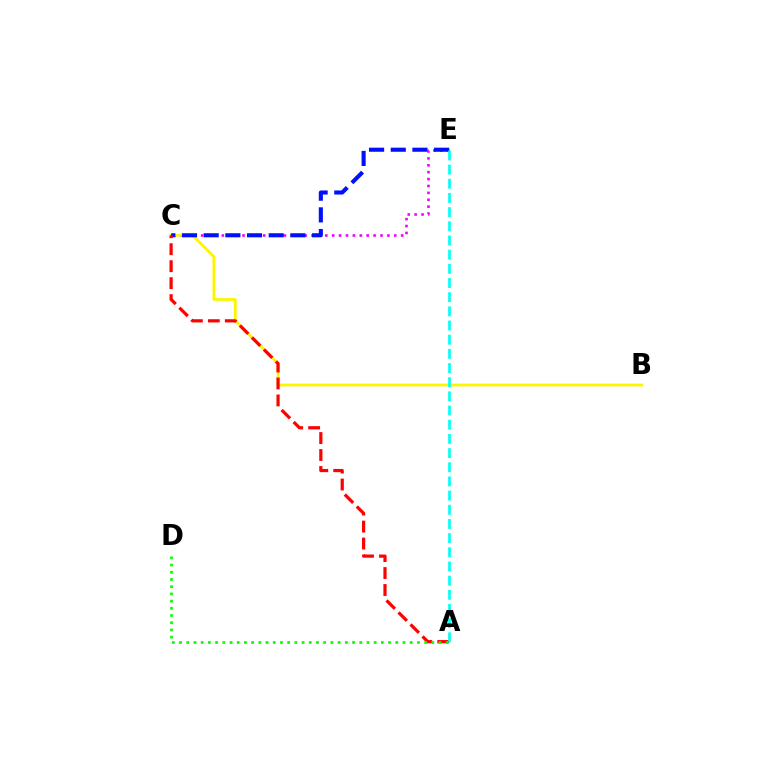{('C', 'E'): [{'color': '#ee00ff', 'line_style': 'dotted', 'thickness': 1.87}, {'color': '#0010ff', 'line_style': 'dashed', 'thickness': 2.94}], ('B', 'C'): [{'color': '#fcf500', 'line_style': 'solid', 'thickness': 2.0}], ('A', 'C'): [{'color': '#ff0000', 'line_style': 'dashed', 'thickness': 2.3}], ('A', 'E'): [{'color': '#00fff6', 'line_style': 'dashed', 'thickness': 1.93}], ('A', 'D'): [{'color': '#08ff00', 'line_style': 'dotted', 'thickness': 1.96}]}